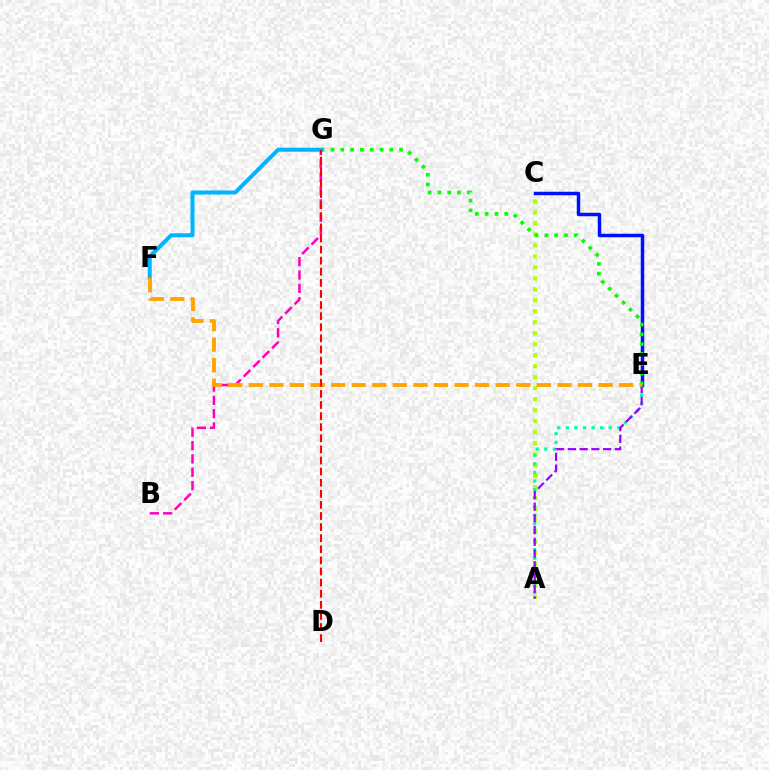{('A', 'C'): [{'color': '#b3ff00', 'line_style': 'dotted', 'thickness': 2.98}], ('C', 'E'): [{'color': '#0010ff', 'line_style': 'solid', 'thickness': 2.51}], ('A', 'E'): [{'color': '#00ff9d', 'line_style': 'dotted', 'thickness': 2.33}, {'color': '#9b00ff', 'line_style': 'dashed', 'thickness': 1.59}], ('B', 'G'): [{'color': '#ff00bd', 'line_style': 'dashed', 'thickness': 1.81}], ('E', 'G'): [{'color': '#08ff00', 'line_style': 'dotted', 'thickness': 2.66}], ('F', 'G'): [{'color': '#00b5ff', 'line_style': 'solid', 'thickness': 2.9}], ('E', 'F'): [{'color': '#ffa500', 'line_style': 'dashed', 'thickness': 2.79}], ('D', 'G'): [{'color': '#ff0000', 'line_style': 'dashed', 'thickness': 1.51}]}